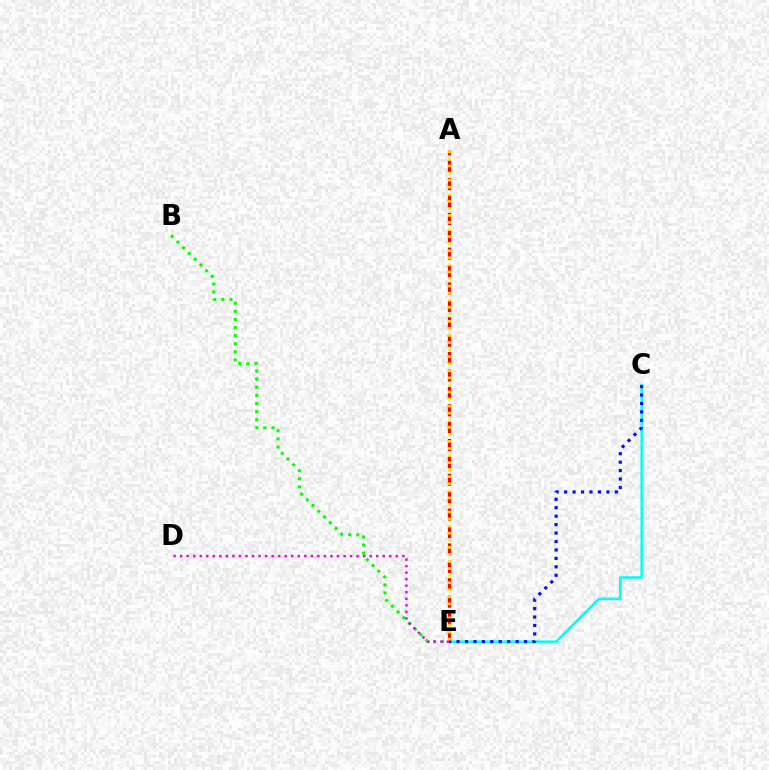{('C', 'E'): [{'color': '#00fff6', 'line_style': 'solid', 'thickness': 1.81}, {'color': '#0010ff', 'line_style': 'dotted', 'thickness': 2.29}], ('B', 'E'): [{'color': '#08ff00', 'line_style': 'dotted', 'thickness': 2.2}], ('A', 'E'): [{'color': '#ff0000', 'line_style': 'dashed', 'thickness': 2.36}, {'color': '#fcf500', 'line_style': 'dotted', 'thickness': 1.92}], ('D', 'E'): [{'color': '#ee00ff', 'line_style': 'dotted', 'thickness': 1.78}]}